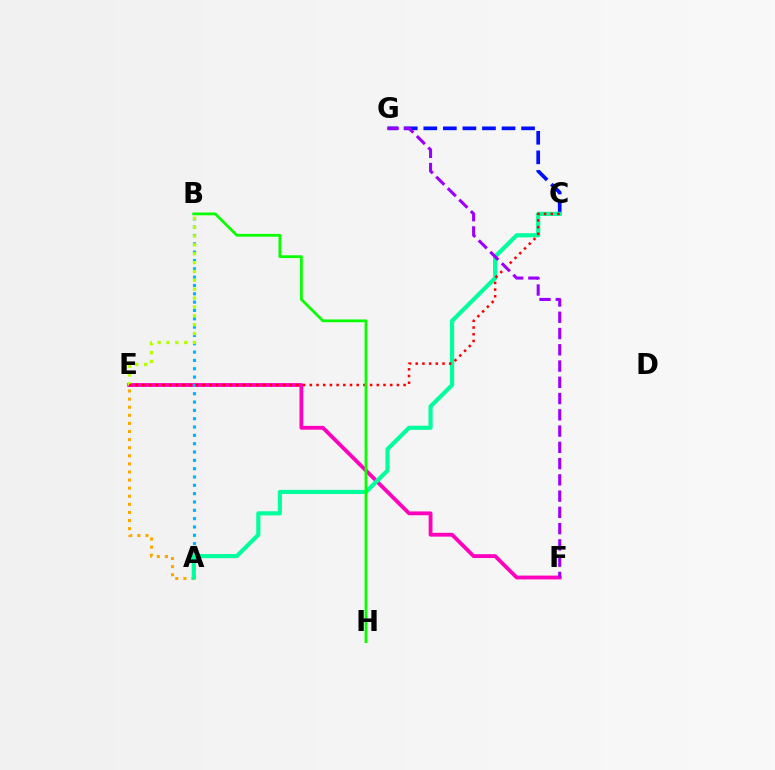{('C', 'G'): [{'color': '#0010ff', 'line_style': 'dashed', 'thickness': 2.66}], ('A', 'E'): [{'color': '#ffa500', 'line_style': 'dotted', 'thickness': 2.2}], ('E', 'F'): [{'color': '#ff00bd', 'line_style': 'solid', 'thickness': 2.75}], ('A', 'B'): [{'color': '#00b5ff', 'line_style': 'dotted', 'thickness': 2.26}], ('A', 'C'): [{'color': '#00ff9d', 'line_style': 'solid', 'thickness': 2.99}], ('B', 'E'): [{'color': '#b3ff00', 'line_style': 'dotted', 'thickness': 2.41}], ('C', 'E'): [{'color': '#ff0000', 'line_style': 'dotted', 'thickness': 1.82}], ('F', 'G'): [{'color': '#9b00ff', 'line_style': 'dashed', 'thickness': 2.21}], ('B', 'H'): [{'color': '#08ff00', 'line_style': 'solid', 'thickness': 2.0}]}